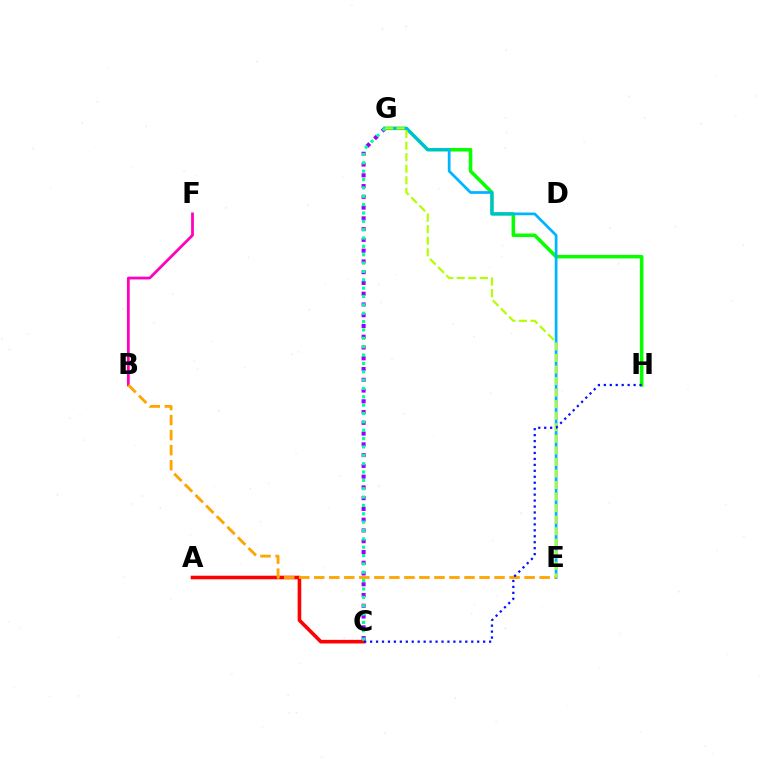{('A', 'C'): [{'color': '#ff0000', 'line_style': 'solid', 'thickness': 2.58}], ('C', 'G'): [{'color': '#9b00ff', 'line_style': 'dotted', 'thickness': 2.92}, {'color': '#00ff9d', 'line_style': 'dotted', 'thickness': 2.27}], ('G', 'H'): [{'color': '#08ff00', 'line_style': 'solid', 'thickness': 2.55}], ('B', 'F'): [{'color': '#ff00bd', 'line_style': 'solid', 'thickness': 1.99}], ('E', 'G'): [{'color': '#00b5ff', 'line_style': 'solid', 'thickness': 1.97}, {'color': '#b3ff00', 'line_style': 'dashed', 'thickness': 1.57}], ('B', 'E'): [{'color': '#ffa500', 'line_style': 'dashed', 'thickness': 2.04}], ('C', 'H'): [{'color': '#0010ff', 'line_style': 'dotted', 'thickness': 1.62}]}